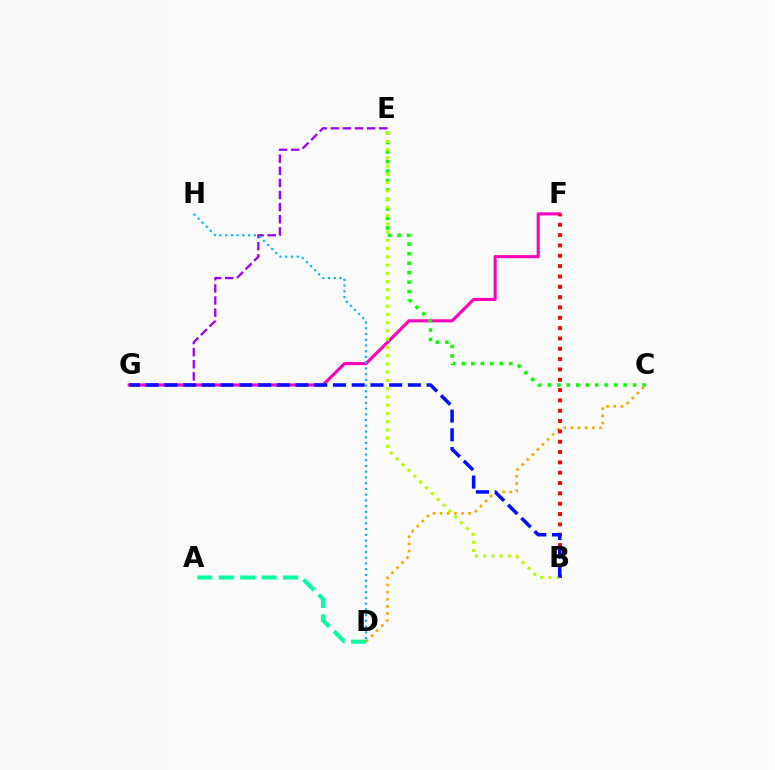{('E', 'G'): [{'color': '#9b00ff', 'line_style': 'dashed', 'thickness': 1.65}], ('C', 'D'): [{'color': '#ffa500', 'line_style': 'dotted', 'thickness': 1.94}], ('F', 'G'): [{'color': '#ff00bd', 'line_style': 'solid', 'thickness': 2.23}], ('B', 'F'): [{'color': '#ff0000', 'line_style': 'dotted', 'thickness': 2.81}], ('A', 'D'): [{'color': '#00ff9d', 'line_style': 'dashed', 'thickness': 2.91}], ('C', 'E'): [{'color': '#08ff00', 'line_style': 'dotted', 'thickness': 2.57}], ('D', 'H'): [{'color': '#00b5ff', 'line_style': 'dotted', 'thickness': 1.56}], ('B', 'E'): [{'color': '#b3ff00', 'line_style': 'dotted', 'thickness': 2.24}], ('B', 'G'): [{'color': '#0010ff', 'line_style': 'dashed', 'thickness': 2.55}]}